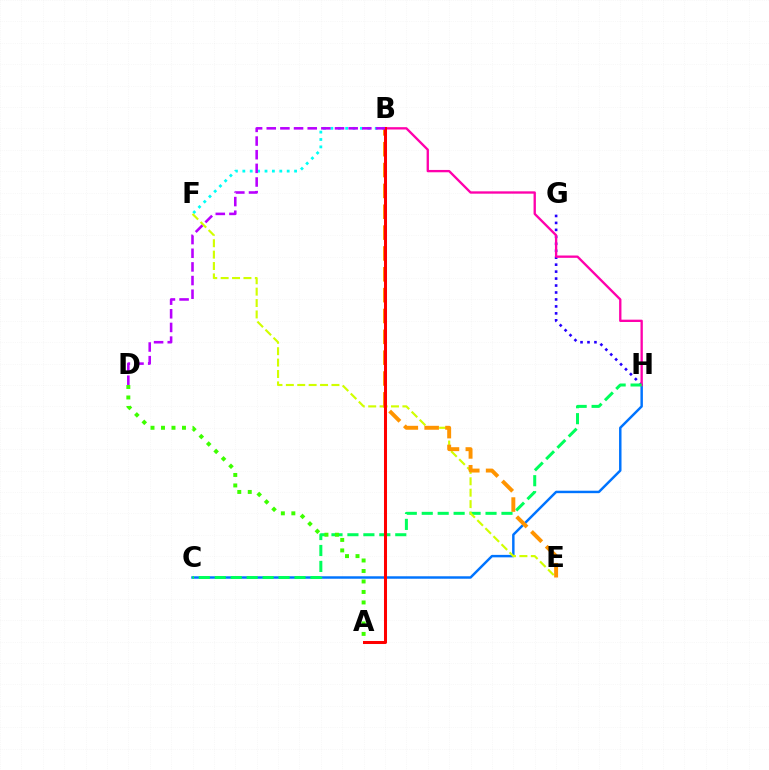{('C', 'H'): [{'color': '#0074ff', 'line_style': 'solid', 'thickness': 1.77}, {'color': '#00ff5c', 'line_style': 'dashed', 'thickness': 2.17}], ('G', 'H'): [{'color': '#2500ff', 'line_style': 'dotted', 'thickness': 1.89}], ('B', 'H'): [{'color': '#ff00ac', 'line_style': 'solid', 'thickness': 1.68}], ('B', 'F'): [{'color': '#00fff6', 'line_style': 'dotted', 'thickness': 2.01}], ('A', 'D'): [{'color': '#3dff00', 'line_style': 'dotted', 'thickness': 2.85}], ('E', 'F'): [{'color': '#d1ff00', 'line_style': 'dashed', 'thickness': 1.55}], ('B', 'E'): [{'color': '#ff9400', 'line_style': 'dashed', 'thickness': 2.83}], ('A', 'B'): [{'color': '#ff0000', 'line_style': 'solid', 'thickness': 2.18}], ('B', 'D'): [{'color': '#b900ff', 'line_style': 'dashed', 'thickness': 1.85}]}